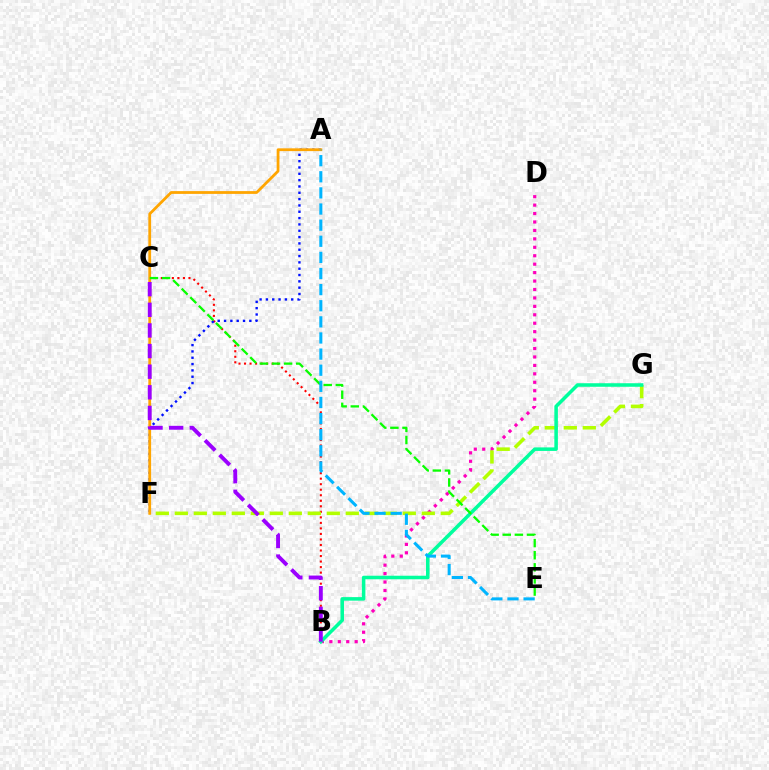{('B', 'D'): [{'color': '#ff00bd', 'line_style': 'dotted', 'thickness': 2.29}], ('B', 'C'): [{'color': '#ff0000', 'line_style': 'dotted', 'thickness': 1.5}, {'color': '#9b00ff', 'line_style': 'dashed', 'thickness': 2.8}], ('A', 'F'): [{'color': '#0010ff', 'line_style': 'dotted', 'thickness': 1.72}, {'color': '#ffa500', 'line_style': 'solid', 'thickness': 2.0}], ('F', 'G'): [{'color': '#b3ff00', 'line_style': 'dashed', 'thickness': 2.58}], ('B', 'G'): [{'color': '#00ff9d', 'line_style': 'solid', 'thickness': 2.55}], ('C', 'E'): [{'color': '#08ff00', 'line_style': 'dashed', 'thickness': 1.65}], ('A', 'E'): [{'color': '#00b5ff', 'line_style': 'dashed', 'thickness': 2.19}]}